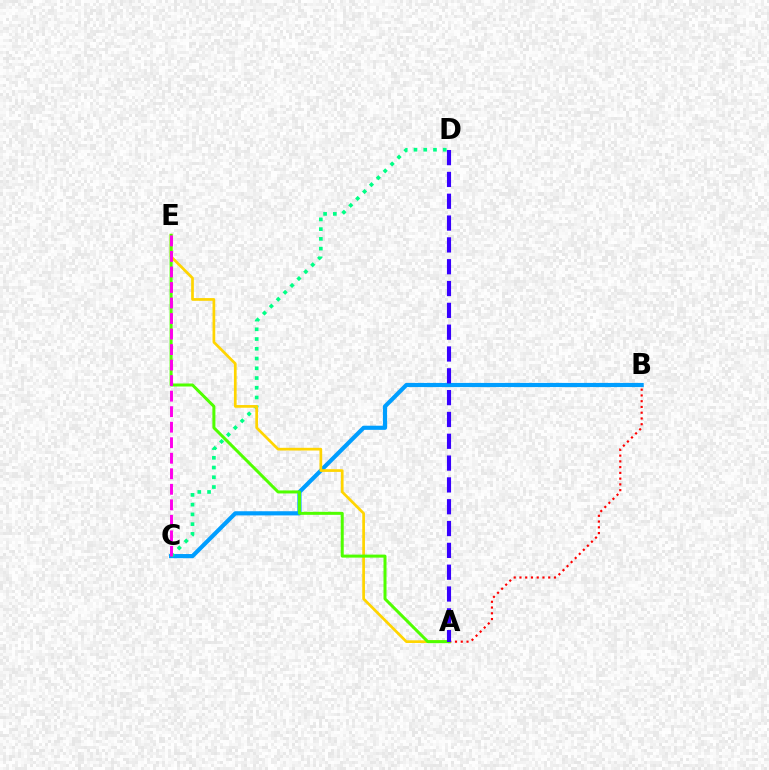{('B', 'C'): [{'color': '#009eff', 'line_style': 'solid', 'thickness': 2.99}], ('C', 'D'): [{'color': '#00ff86', 'line_style': 'dotted', 'thickness': 2.65}], ('A', 'B'): [{'color': '#ff0000', 'line_style': 'dotted', 'thickness': 1.56}], ('A', 'E'): [{'color': '#ffd500', 'line_style': 'solid', 'thickness': 1.95}, {'color': '#4fff00', 'line_style': 'solid', 'thickness': 2.17}], ('C', 'E'): [{'color': '#ff00ed', 'line_style': 'dashed', 'thickness': 2.11}], ('A', 'D'): [{'color': '#3700ff', 'line_style': 'dashed', 'thickness': 2.96}]}